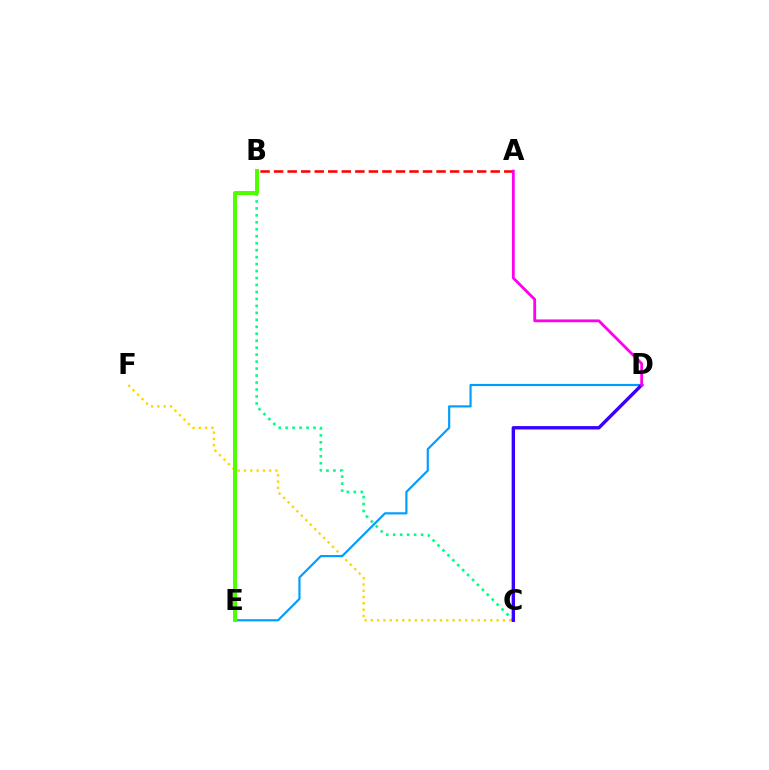{('A', 'B'): [{'color': '#ff0000', 'line_style': 'dashed', 'thickness': 1.84}], ('B', 'C'): [{'color': '#00ff86', 'line_style': 'dotted', 'thickness': 1.89}], ('C', 'F'): [{'color': '#ffd500', 'line_style': 'dotted', 'thickness': 1.71}], ('D', 'E'): [{'color': '#009eff', 'line_style': 'solid', 'thickness': 1.57}], ('B', 'E'): [{'color': '#4fff00', 'line_style': 'solid', 'thickness': 2.87}], ('C', 'D'): [{'color': '#3700ff', 'line_style': 'solid', 'thickness': 2.42}], ('A', 'D'): [{'color': '#ff00ed', 'line_style': 'solid', 'thickness': 2.01}]}